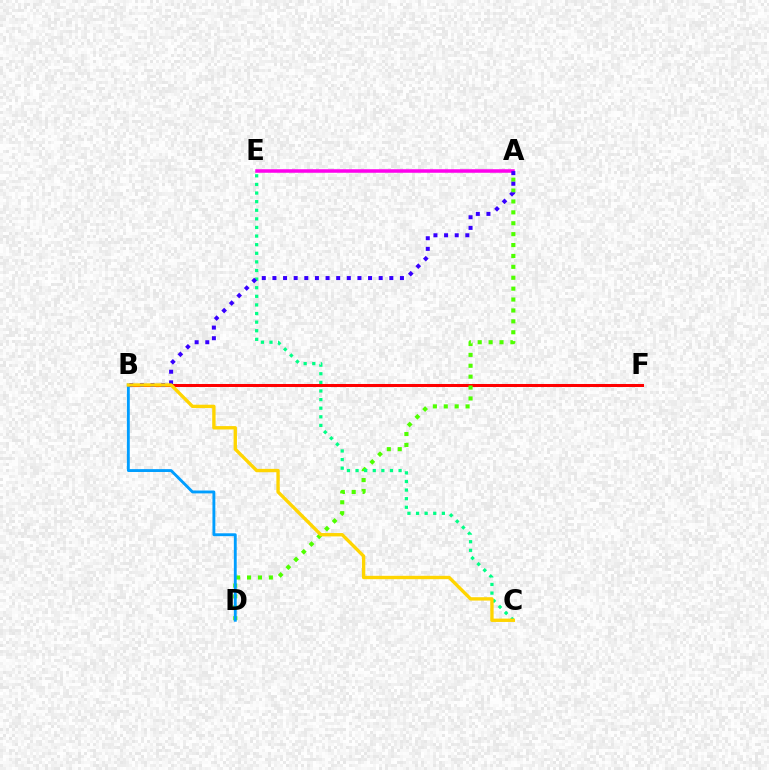{('B', 'F'): [{'color': '#ff0000', 'line_style': 'solid', 'thickness': 2.17}], ('A', 'D'): [{'color': '#4fff00', 'line_style': 'dotted', 'thickness': 2.96}], ('C', 'E'): [{'color': '#00ff86', 'line_style': 'dotted', 'thickness': 2.34}], ('A', 'E'): [{'color': '#ff00ed', 'line_style': 'solid', 'thickness': 2.54}], ('B', 'D'): [{'color': '#009eff', 'line_style': 'solid', 'thickness': 2.07}], ('A', 'B'): [{'color': '#3700ff', 'line_style': 'dotted', 'thickness': 2.89}], ('B', 'C'): [{'color': '#ffd500', 'line_style': 'solid', 'thickness': 2.42}]}